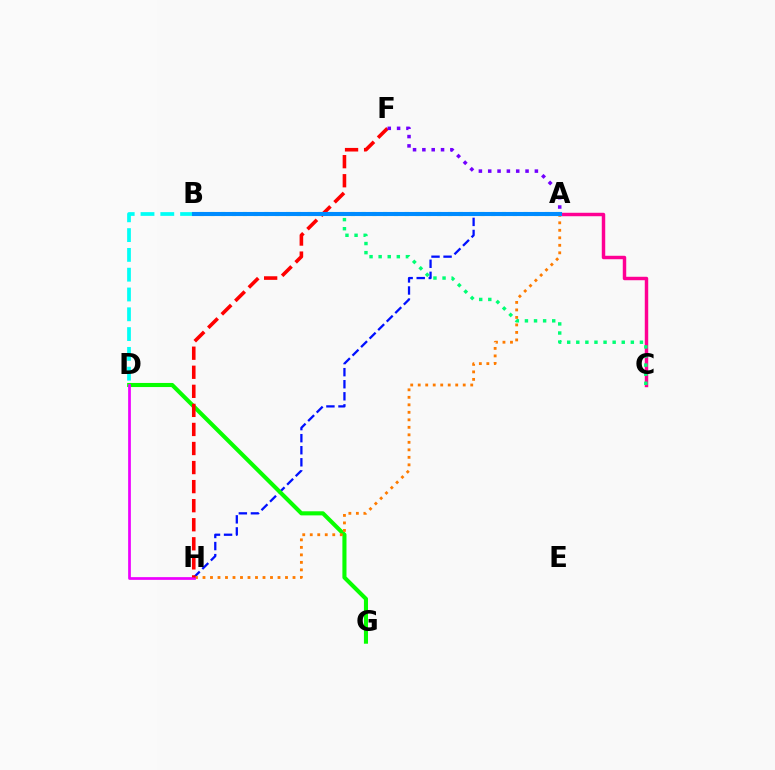{('A', 'C'): [{'color': '#ff0094', 'line_style': 'solid', 'thickness': 2.48}], ('A', 'H'): [{'color': '#0010ff', 'line_style': 'dashed', 'thickness': 1.64}, {'color': '#ff7c00', 'line_style': 'dotted', 'thickness': 2.04}], ('A', 'B'): [{'color': '#fcf500', 'line_style': 'solid', 'thickness': 1.99}, {'color': '#84ff00', 'line_style': 'dotted', 'thickness': 2.93}, {'color': '#008cff', 'line_style': 'solid', 'thickness': 2.93}], ('D', 'G'): [{'color': '#08ff00', 'line_style': 'solid', 'thickness': 2.95}], ('B', 'D'): [{'color': '#00fff6', 'line_style': 'dashed', 'thickness': 2.69}], ('D', 'H'): [{'color': '#ee00ff', 'line_style': 'solid', 'thickness': 1.96}], ('B', 'C'): [{'color': '#00ff74', 'line_style': 'dotted', 'thickness': 2.47}], ('F', 'H'): [{'color': '#ff0000', 'line_style': 'dashed', 'thickness': 2.59}], ('A', 'F'): [{'color': '#7200ff', 'line_style': 'dotted', 'thickness': 2.54}]}